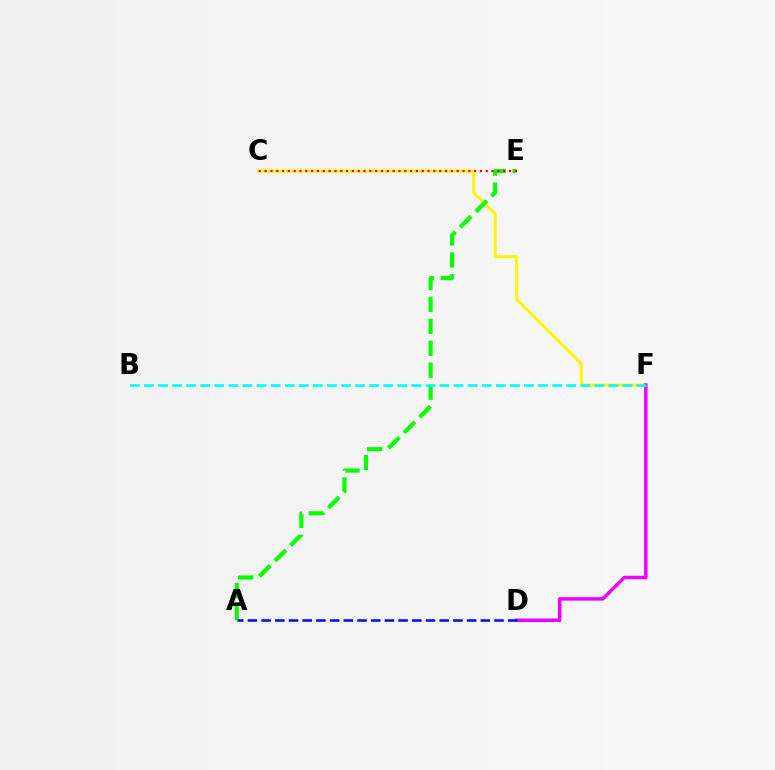{('C', 'F'): [{'color': '#fcf500', 'line_style': 'solid', 'thickness': 2.13}], ('A', 'E'): [{'color': '#08ff00', 'line_style': 'dashed', 'thickness': 2.98}], ('D', 'F'): [{'color': '#ee00ff', 'line_style': 'solid', 'thickness': 2.51}], ('A', 'D'): [{'color': '#0010ff', 'line_style': 'dashed', 'thickness': 1.86}], ('C', 'E'): [{'color': '#ff0000', 'line_style': 'dotted', 'thickness': 1.58}], ('B', 'F'): [{'color': '#00fff6', 'line_style': 'dashed', 'thickness': 1.91}]}